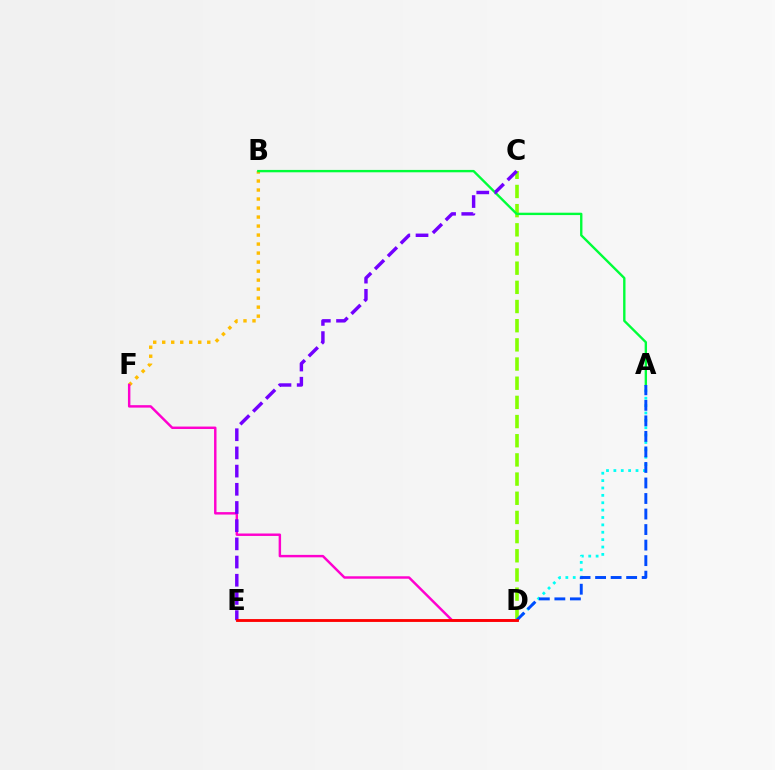{('B', 'F'): [{'color': '#ffbd00', 'line_style': 'dotted', 'thickness': 2.45}], ('C', 'D'): [{'color': '#84ff00', 'line_style': 'dashed', 'thickness': 2.6}], ('A', 'B'): [{'color': '#00ff39', 'line_style': 'solid', 'thickness': 1.71}], ('A', 'D'): [{'color': '#00fff6', 'line_style': 'dotted', 'thickness': 2.01}, {'color': '#004bff', 'line_style': 'dashed', 'thickness': 2.11}], ('D', 'F'): [{'color': '#ff00cf', 'line_style': 'solid', 'thickness': 1.76}], ('C', 'E'): [{'color': '#7200ff', 'line_style': 'dashed', 'thickness': 2.47}], ('D', 'E'): [{'color': '#ff0000', 'line_style': 'solid', 'thickness': 2.05}]}